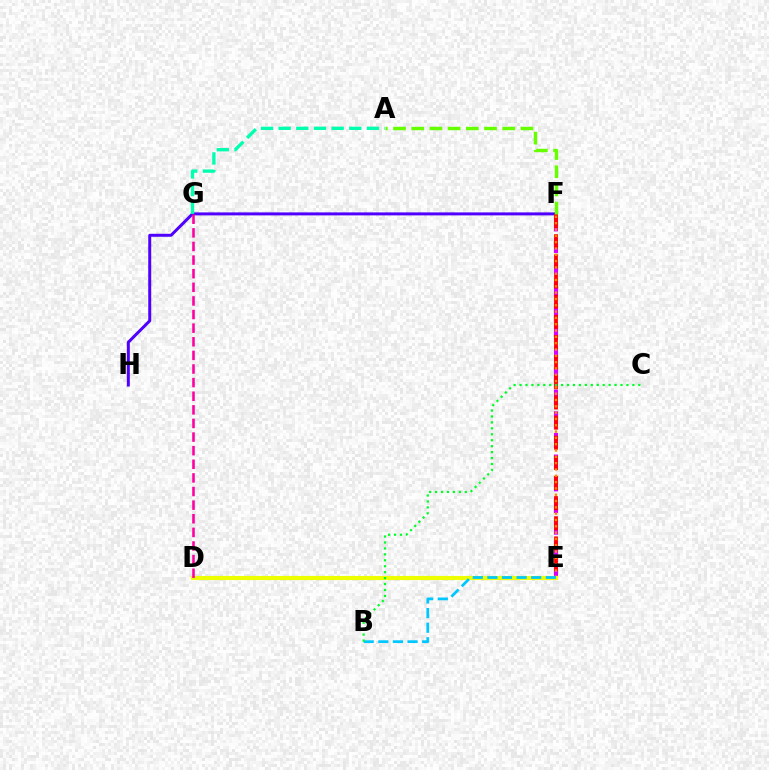{('E', 'F'): [{'color': '#d600ff', 'line_style': 'dashed', 'thickness': 2.94}, {'color': '#ff0000', 'line_style': 'dashed', 'thickness': 2.74}, {'color': '#ff8800', 'line_style': 'dotted', 'thickness': 1.72}], ('F', 'H'): [{'color': '#4f00ff', 'line_style': 'solid', 'thickness': 2.15}], ('D', 'E'): [{'color': '#003fff', 'line_style': 'dotted', 'thickness': 2.86}, {'color': '#eeff00', 'line_style': 'solid', 'thickness': 2.97}], ('B', 'E'): [{'color': '#00c7ff', 'line_style': 'dashed', 'thickness': 1.98}], ('A', 'G'): [{'color': '#00ffaf', 'line_style': 'dashed', 'thickness': 2.4}], ('A', 'F'): [{'color': '#66ff00', 'line_style': 'dashed', 'thickness': 2.47}], ('B', 'C'): [{'color': '#00ff27', 'line_style': 'dotted', 'thickness': 1.61}], ('D', 'G'): [{'color': '#ff00a0', 'line_style': 'dashed', 'thickness': 1.85}]}